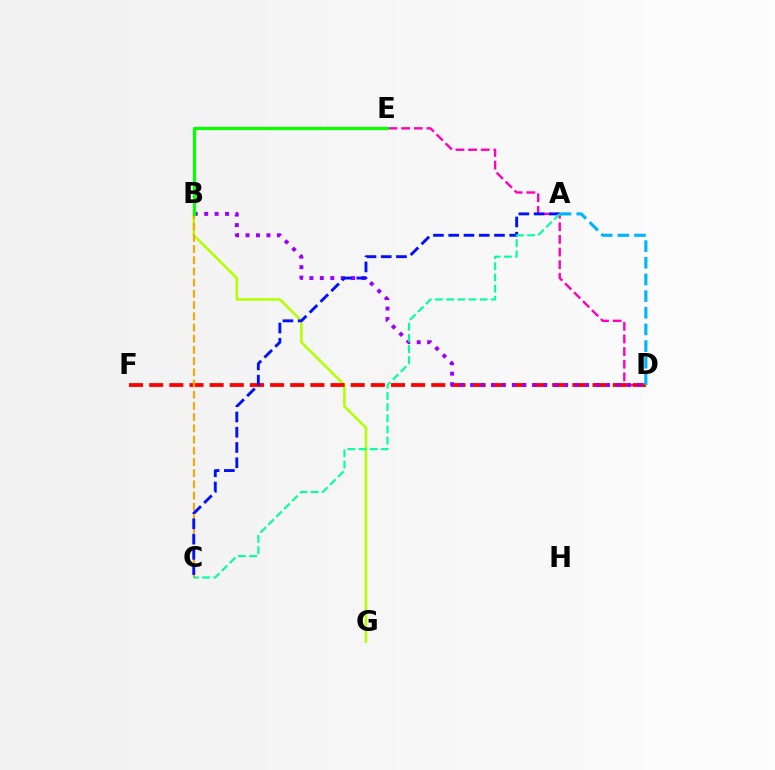{('B', 'G'): [{'color': '#b3ff00', 'line_style': 'solid', 'thickness': 1.84}], ('D', 'E'): [{'color': '#ff00bd', 'line_style': 'dashed', 'thickness': 1.72}], ('D', 'F'): [{'color': '#ff0000', 'line_style': 'dashed', 'thickness': 2.74}], ('B', 'D'): [{'color': '#9b00ff', 'line_style': 'dotted', 'thickness': 2.84}], ('A', 'D'): [{'color': '#00b5ff', 'line_style': 'dashed', 'thickness': 2.26}], ('B', 'C'): [{'color': '#ffa500', 'line_style': 'dashed', 'thickness': 1.52}], ('B', 'E'): [{'color': '#08ff00', 'line_style': 'solid', 'thickness': 2.3}], ('A', 'C'): [{'color': '#0010ff', 'line_style': 'dashed', 'thickness': 2.07}, {'color': '#00ff9d', 'line_style': 'dashed', 'thickness': 1.52}]}